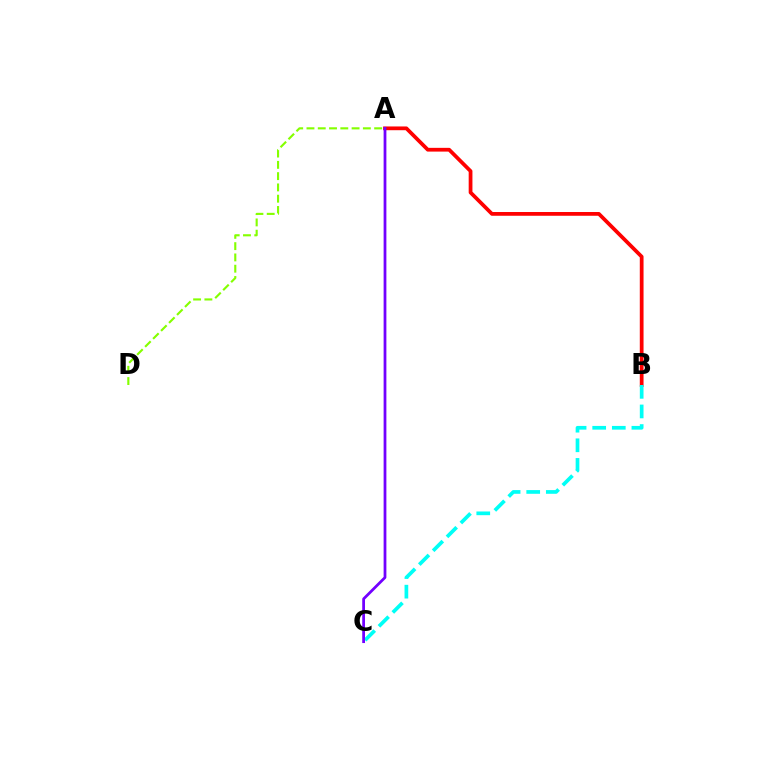{('A', 'B'): [{'color': '#ff0000', 'line_style': 'solid', 'thickness': 2.7}], ('B', 'C'): [{'color': '#00fff6', 'line_style': 'dashed', 'thickness': 2.66}], ('A', 'D'): [{'color': '#84ff00', 'line_style': 'dashed', 'thickness': 1.53}], ('A', 'C'): [{'color': '#7200ff', 'line_style': 'solid', 'thickness': 1.99}]}